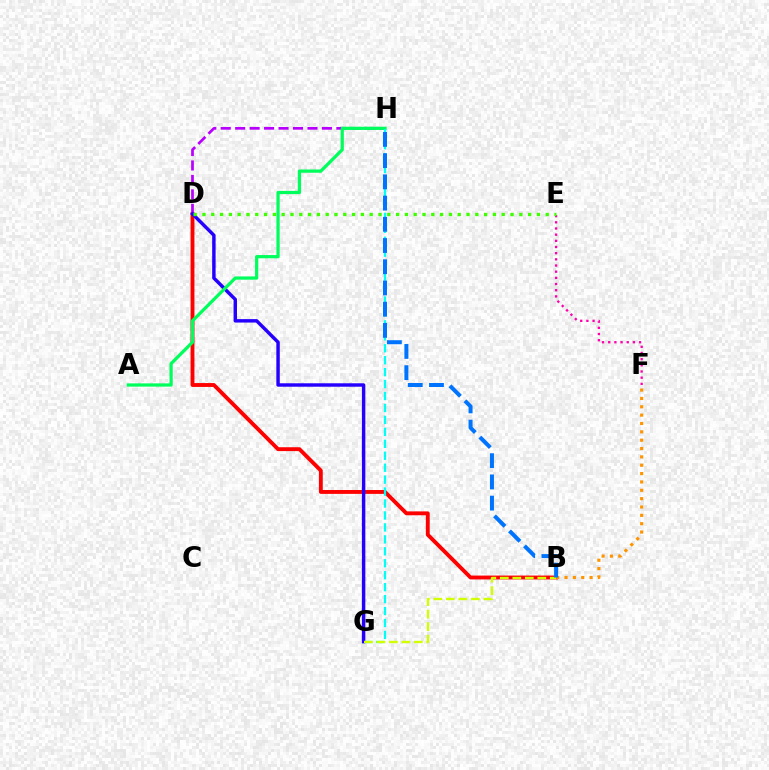{('B', 'D'): [{'color': '#ff0000', 'line_style': 'solid', 'thickness': 2.79}], ('D', 'H'): [{'color': '#b900ff', 'line_style': 'dashed', 'thickness': 1.96}], ('D', 'G'): [{'color': '#2500ff', 'line_style': 'solid', 'thickness': 2.48}], ('A', 'H'): [{'color': '#00ff5c', 'line_style': 'solid', 'thickness': 2.34}], ('G', 'H'): [{'color': '#00fff6', 'line_style': 'dashed', 'thickness': 1.62}], ('E', 'F'): [{'color': '#ff00ac', 'line_style': 'dotted', 'thickness': 1.68}], ('D', 'E'): [{'color': '#3dff00', 'line_style': 'dotted', 'thickness': 2.39}], ('B', 'G'): [{'color': '#d1ff00', 'line_style': 'dashed', 'thickness': 1.7}], ('B', 'F'): [{'color': '#ff9400', 'line_style': 'dotted', 'thickness': 2.27}], ('B', 'H'): [{'color': '#0074ff', 'line_style': 'dashed', 'thickness': 2.88}]}